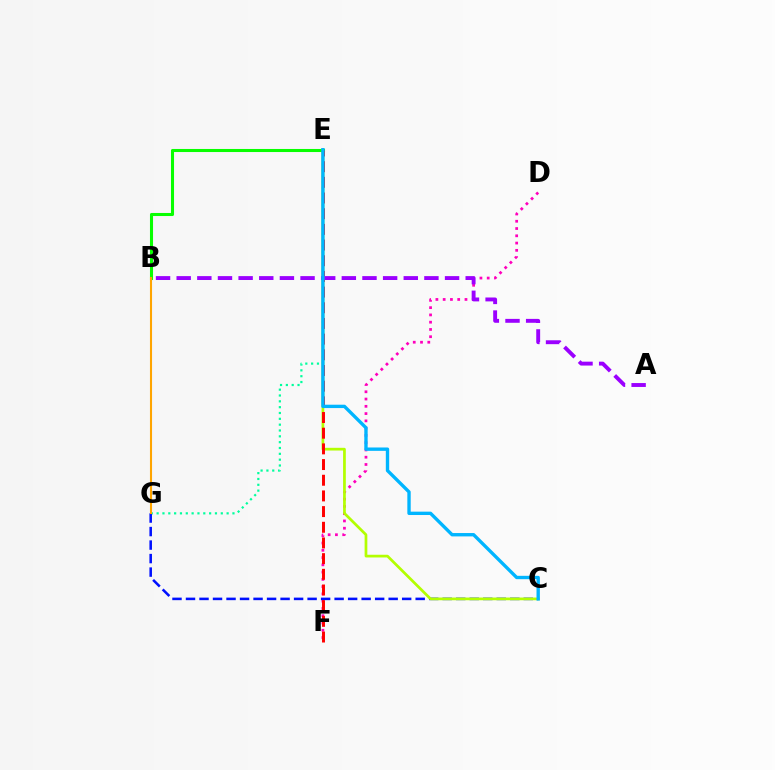{('E', 'G'): [{'color': '#00ff9d', 'line_style': 'dotted', 'thickness': 1.58}], ('D', 'F'): [{'color': '#ff00bd', 'line_style': 'dotted', 'thickness': 1.98}], ('C', 'G'): [{'color': '#0010ff', 'line_style': 'dashed', 'thickness': 1.84}], ('C', 'E'): [{'color': '#b3ff00', 'line_style': 'solid', 'thickness': 1.96}, {'color': '#00b5ff', 'line_style': 'solid', 'thickness': 2.42}], ('B', 'E'): [{'color': '#08ff00', 'line_style': 'solid', 'thickness': 2.2}], ('E', 'F'): [{'color': '#ff0000', 'line_style': 'dashed', 'thickness': 2.13}], ('B', 'G'): [{'color': '#ffa500', 'line_style': 'solid', 'thickness': 1.5}], ('A', 'B'): [{'color': '#9b00ff', 'line_style': 'dashed', 'thickness': 2.8}]}